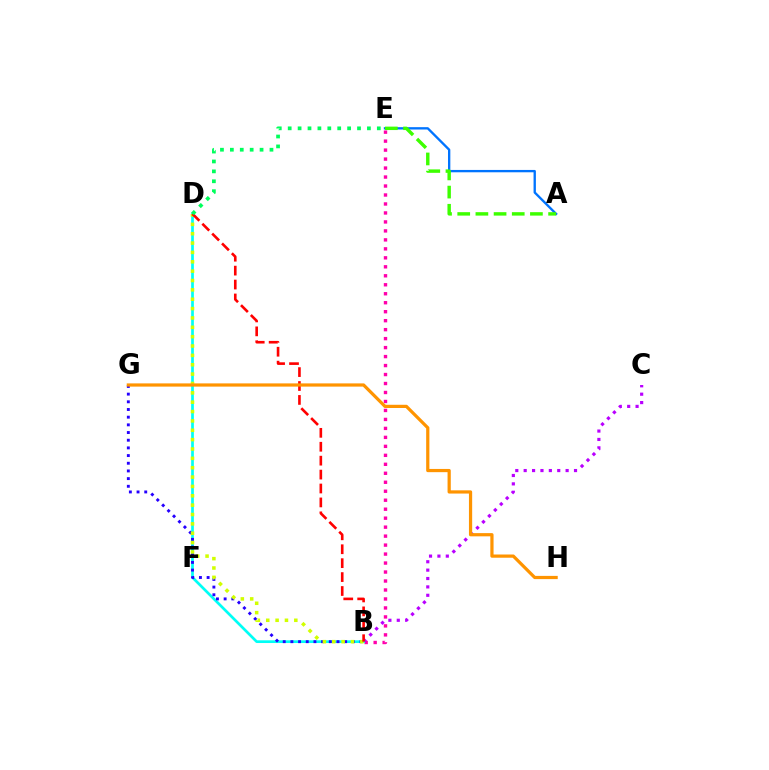{('B', 'E'): [{'color': '#ff00ac', 'line_style': 'dotted', 'thickness': 2.44}], ('B', 'C'): [{'color': '#b900ff', 'line_style': 'dotted', 'thickness': 2.28}], ('B', 'D'): [{'color': '#00fff6', 'line_style': 'solid', 'thickness': 1.95}, {'color': '#d1ff00', 'line_style': 'dotted', 'thickness': 2.54}, {'color': '#ff0000', 'line_style': 'dashed', 'thickness': 1.89}], ('A', 'E'): [{'color': '#0074ff', 'line_style': 'solid', 'thickness': 1.69}, {'color': '#3dff00', 'line_style': 'dashed', 'thickness': 2.47}], ('B', 'G'): [{'color': '#2500ff', 'line_style': 'dotted', 'thickness': 2.09}], ('D', 'E'): [{'color': '#00ff5c', 'line_style': 'dotted', 'thickness': 2.69}], ('G', 'H'): [{'color': '#ff9400', 'line_style': 'solid', 'thickness': 2.32}]}